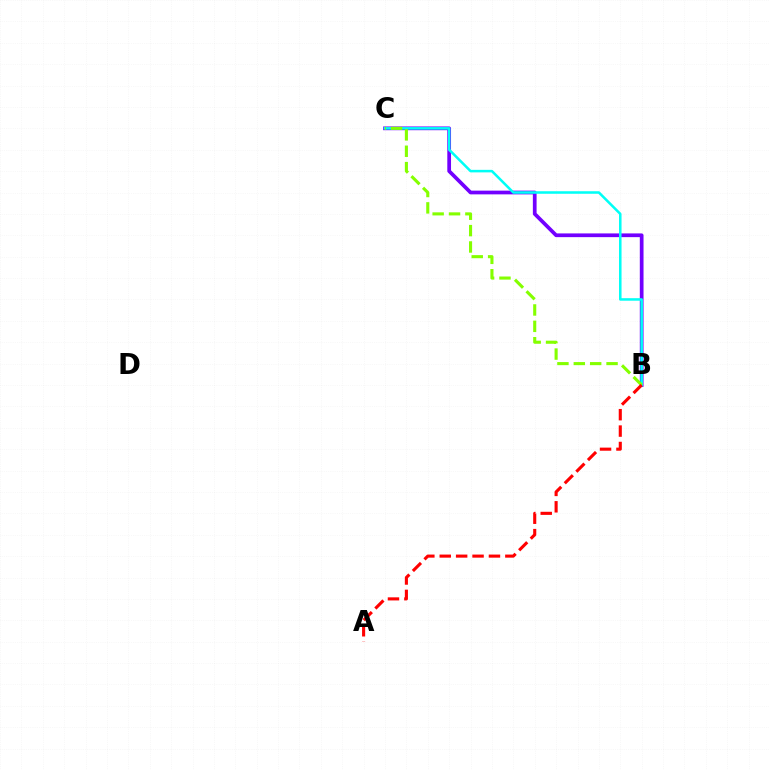{('B', 'C'): [{'color': '#7200ff', 'line_style': 'solid', 'thickness': 2.68}, {'color': '#00fff6', 'line_style': 'solid', 'thickness': 1.82}, {'color': '#84ff00', 'line_style': 'dashed', 'thickness': 2.22}], ('A', 'B'): [{'color': '#ff0000', 'line_style': 'dashed', 'thickness': 2.23}]}